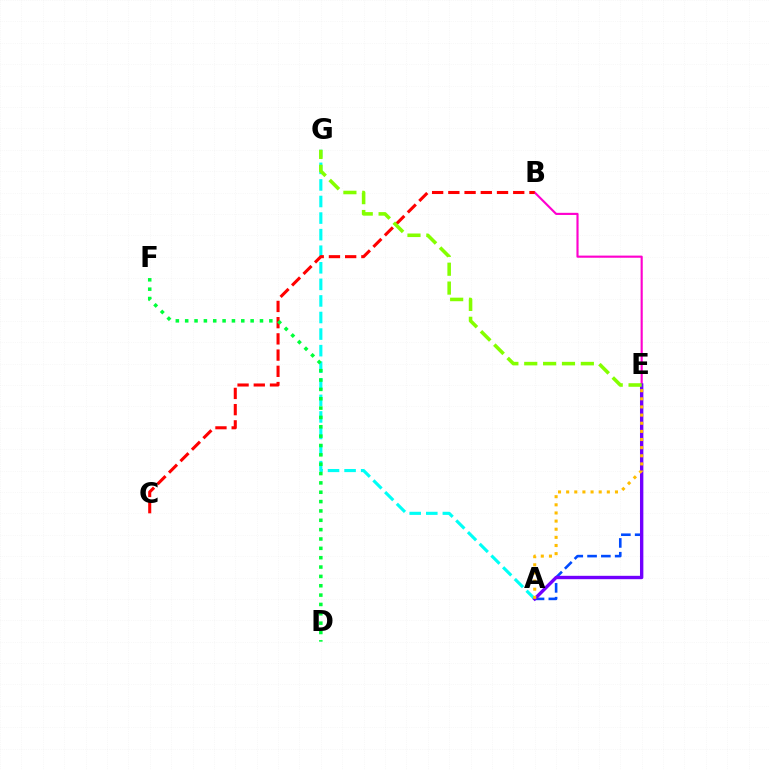{('B', 'E'): [{'color': '#ff00cf', 'line_style': 'solid', 'thickness': 1.54}], ('A', 'E'): [{'color': '#004bff', 'line_style': 'dashed', 'thickness': 1.87}, {'color': '#7200ff', 'line_style': 'solid', 'thickness': 2.43}, {'color': '#ffbd00', 'line_style': 'dotted', 'thickness': 2.21}], ('A', 'G'): [{'color': '#00fff6', 'line_style': 'dashed', 'thickness': 2.25}], ('B', 'C'): [{'color': '#ff0000', 'line_style': 'dashed', 'thickness': 2.2}], ('E', 'G'): [{'color': '#84ff00', 'line_style': 'dashed', 'thickness': 2.56}], ('D', 'F'): [{'color': '#00ff39', 'line_style': 'dotted', 'thickness': 2.54}]}